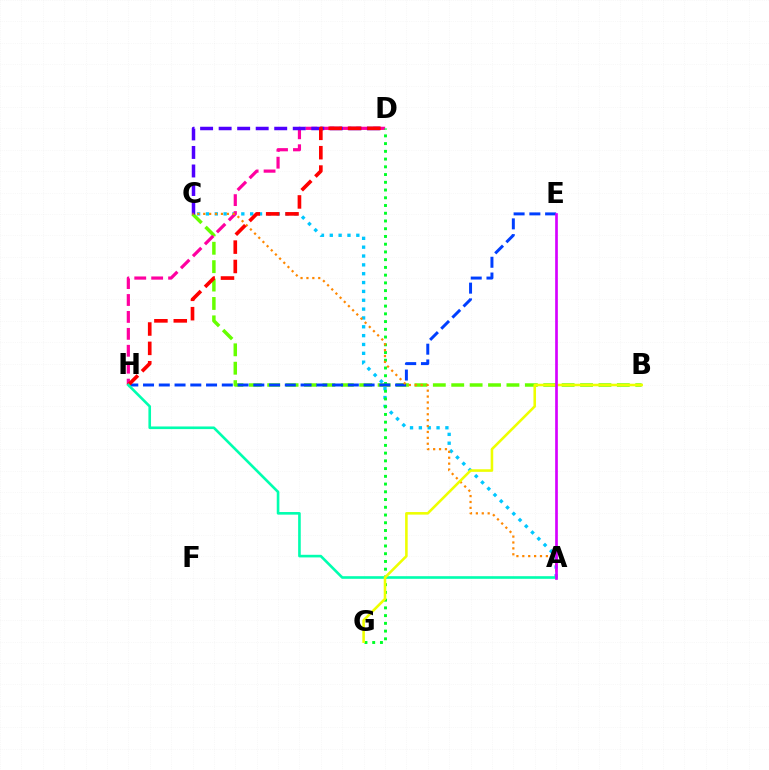{('A', 'C'): [{'color': '#00c7ff', 'line_style': 'dotted', 'thickness': 2.4}, {'color': '#ff8800', 'line_style': 'dotted', 'thickness': 1.6}], ('B', 'C'): [{'color': '#66ff00', 'line_style': 'dashed', 'thickness': 2.5}], ('D', 'H'): [{'color': '#ff00a0', 'line_style': 'dashed', 'thickness': 2.3}, {'color': '#ff0000', 'line_style': 'dashed', 'thickness': 2.63}], ('C', 'D'): [{'color': '#4f00ff', 'line_style': 'dashed', 'thickness': 2.52}], ('D', 'G'): [{'color': '#00ff27', 'line_style': 'dotted', 'thickness': 2.1}], ('E', 'H'): [{'color': '#003fff', 'line_style': 'dashed', 'thickness': 2.14}], ('A', 'H'): [{'color': '#00ffaf', 'line_style': 'solid', 'thickness': 1.89}], ('B', 'G'): [{'color': '#eeff00', 'line_style': 'solid', 'thickness': 1.86}], ('A', 'E'): [{'color': '#d600ff', 'line_style': 'solid', 'thickness': 1.93}]}